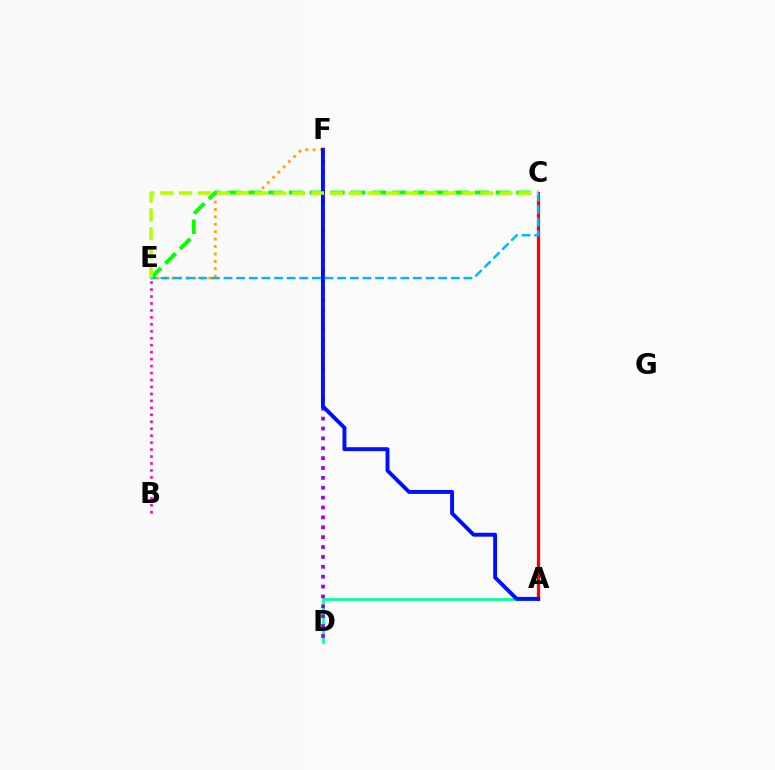{('E', 'F'): [{'color': '#ffa500', 'line_style': 'dotted', 'thickness': 2.01}], ('A', 'D'): [{'color': '#00ff9d', 'line_style': 'solid', 'thickness': 1.97}], ('D', 'F'): [{'color': '#9b00ff', 'line_style': 'dotted', 'thickness': 2.68}], ('B', 'E'): [{'color': '#ff00bd', 'line_style': 'dotted', 'thickness': 1.89}], ('C', 'E'): [{'color': '#08ff00', 'line_style': 'dashed', 'thickness': 2.81}, {'color': '#00b5ff', 'line_style': 'dashed', 'thickness': 1.72}, {'color': '#b3ff00', 'line_style': 'dashed', 'thickness': 2.56}], ('A', 'C'): [{'color': '#ff0000', 'line_style': 'solid', 'thickness': 2.33}], ('A', 'F'): [{'color': '#0010ff', 'line_style': 'solid', 'thickness': 2.82}]}